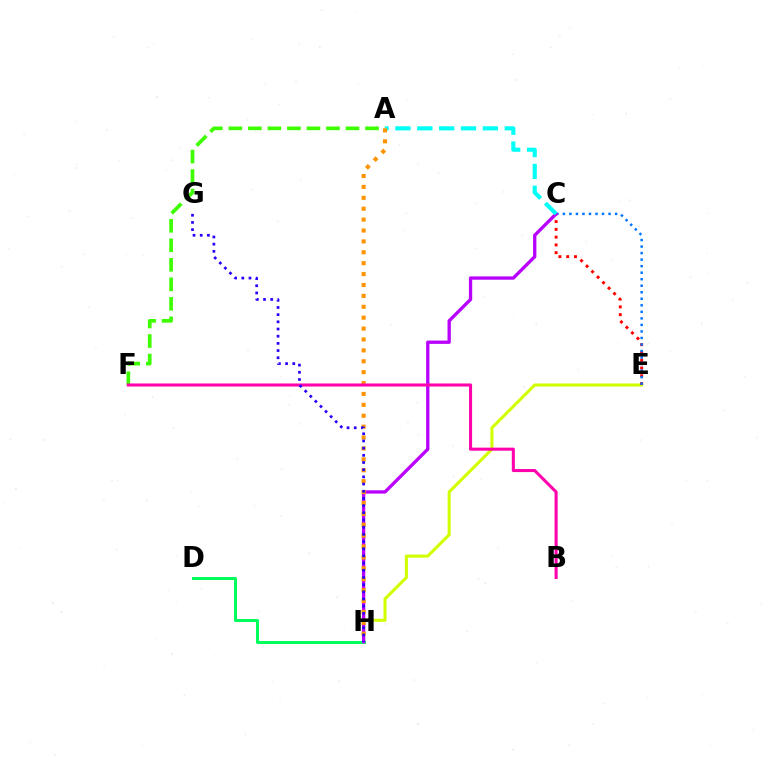{('E', 'H'): [{'color': '#d1ff00', 'line_style': 'solid', 'thickness': 2.2}], ('D', 'H'): [{'color': '#00ff5c', 'line_style': 'solid', 'thickness': 2.16}], ('C', 'E'): [{'color': '#ff0000', 'line_style': 'dotted', 'thickness': 2.11}, {'color': '#0074ff', 'line_style': 'dotted', 'thickness': 1.77}], ('C', 'H'): [{'color': '#b900ff', 'line_style': 'solid', 'thickness': 2.38}], ('A', 'F'): [{'color': '#3dff00', 'line_style': 'dashed', 'thickness': 2.65}], ('A', 'C'): [{'color': '#00fff6', 'line_style': 'dashed', 'thickness': 2.97}], ('A', 'H'): [{'color': '#ff9400', 'line_style': 'dotted', 'thickness': 2.96}], ('B', 'F'): [{'color': '#ff00ac', 'line_style': 'solid', 'thickness': 2.2}], ('G', 'H'): [{'color': '#2500ff', 'line_style': 'dotted', 'thickness': 1.95}]}